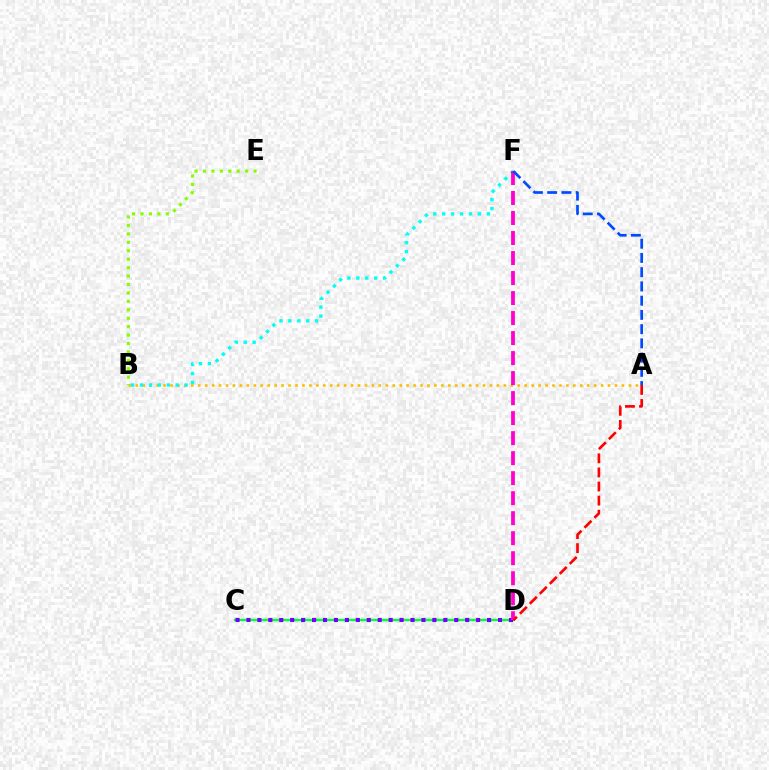{('C', 'D'): [{'color': '#00ff39', 'line_style': 'solid', 'thickness': 1.69}, {'color': '#7200ff', 'line_style': 'dotted', 'thickness': 2.97}], ('A', 'B'): [{'color': '#ffbd00', 'line_style': 'dotted', 'thickness': 1.89}], ('B', 'F'): [{'color': '#00fff6', 'line_style': 'dotted', 'thickness': 2.43}], ('D', 'F'): [{'color': '#ff00cf', 'line_style': 'dashed', 'thickness': 2.72}], ('B', 'E'): [{'color': '#84ff00', 'line_style': 'dotted', 'thickness': 2.29}], ('A', 'D'): [{'color': '#ff0000', 'line_style': 'dashed', 'thickness': 1.91}], ('A', 'F'): [{'color': '#004bff', 'line_style': 'dashed', 'thickness': 1.93}]}